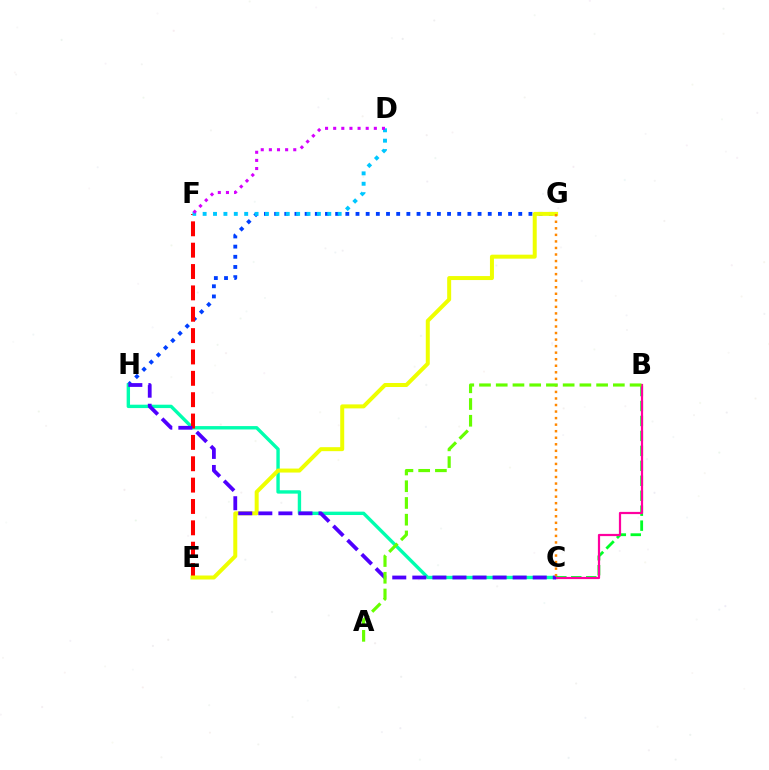{('G', 'H'): [{'color': '#003fff', 'line_style': 'dotted', 'thickness': 2.76}], ('C', 'H'): [{'color': '#00ffaf', 'line_style': 'solid', 'thickness': 2.43}, {'color': '#4f00ff', 'line_style': 'dashed', 'thickness': 2.73}], ('B', 'C'): [{'color': '#00ff27', 'line_style': 'dashed', 'thickness': 2.03}, {'color': '#ff00a0', 'line_style': 'solid', 'thickness': 1.59}], ('E', 'F'): [{'color': '#ff0000', 'line_style': 'dashed', 'thickness': 2.9}], ('D', 'F'): [{'color': '#00c7ff', 'line_style': 'dotted', 'thickness': 2.82}, {'color': '#d600ff', 'line_style': 'dotted', 'thickness': 2.21}], ('E', 'G'): [{'color': '#eeff00', 'line_style': 'solid', 'thickness': 2.87}], ('C', 'G'): [{'color': '#ff8800', 'line_style': 'dotted', 'thickness': 1.78}], ('A', 'B'): [{'color': '#66ff00', 'line_style': 'dashed', 'thickness': 2.27}]}